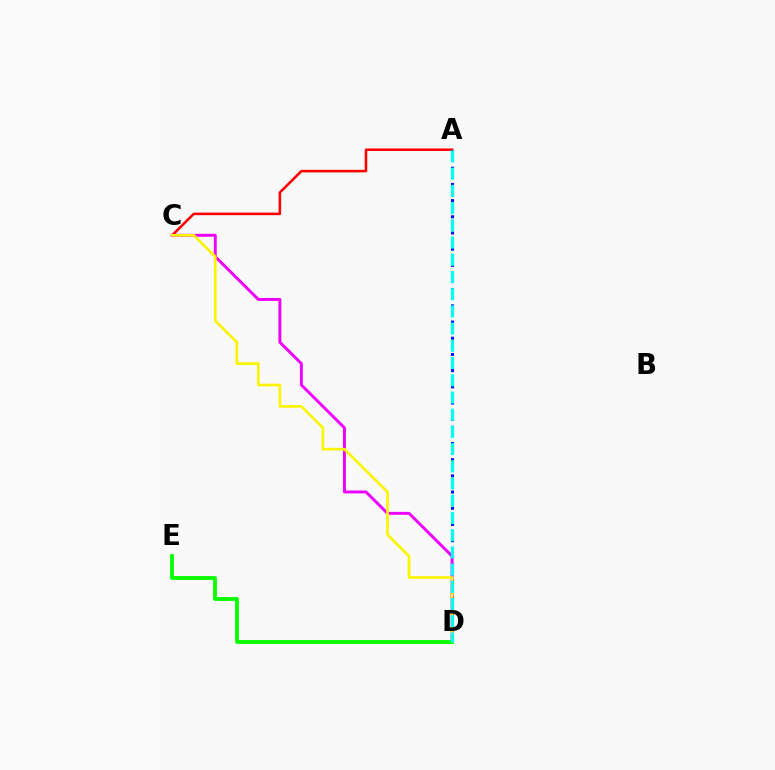{('A', 'C'): [{'color': '#ff0000', 'line_style': 'solid', 'thickness': 1.84}], ('A', 'D'): [{'color': '#0010ff', 'line_style': 'dotted', 'thickness': 2.2}, {'color': '#00fff6', 'line_style': 'dashed', 'thickness': 2.34}], ('C', 'D'): [{'color': '#ee00ff', 'line_style': 'solid', 'thickness': 2.11}, {'color': '#fcf500', 'line_style': 'solid', 'thickness': 1.93}], ('D', 'E'): [{'color': '#08ff00', 'line_style': 'solid', 'thickness': 2.74}]}